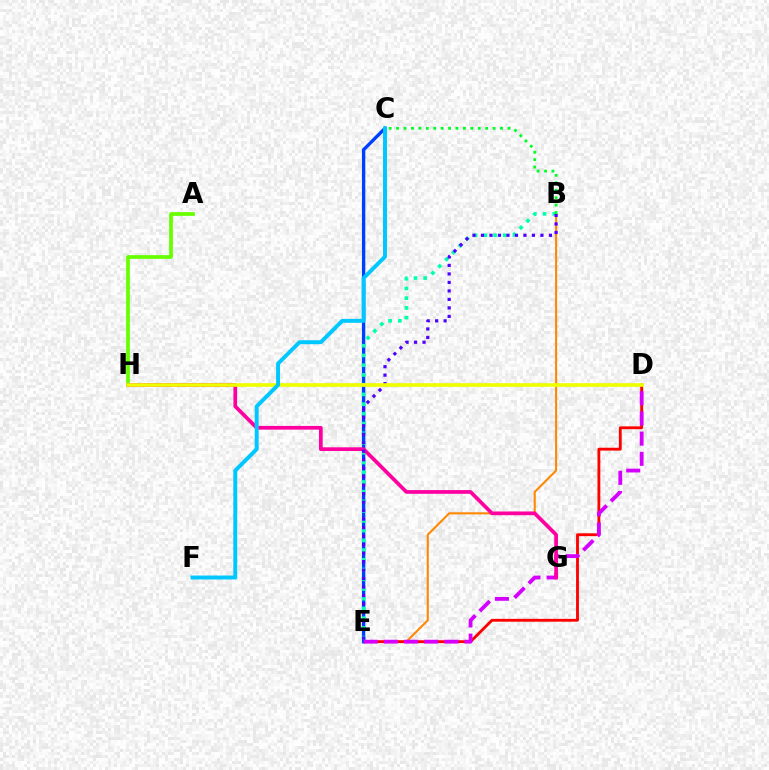{('A', 'H'): [{'color': '#66ff00', 'line_style': 'solid', 'thickness': 2.68}], ('B', 'E'): [{'color': '#ff8800', 'line_style': 'solid', 'thickness': 1.5}, {'color': '#00ffaf', 'line_style': 'dotted', 'thickness': 2.64}, {'color': '#4f00ff', 'line_style': 'dotted', 'thickness': 2.31}], ('D', 'E'): [{'color': '#ff0000', 'line_style': 'solid', 'thickness': 2.05}, {'color': '#d600ff', 'line_style': 'dashed', 'thickness': 2.74}], ('C', 'E'): [{'color': '#003fff', 'line_style': 'solid', 'thickness': 2.42}], ('G', 'H'): [{'color': '#ff00a0', 'line_style': 'solid', 'thickness': 2.67}], ('D', 'H'): [{'color': '#eeff00', 'line_style': 'solid', 'thickness': 2.61}], ('C', 'F'): [{'color': '#00c7ff', 'line_style': 'solid', 'thickness': 2.84}], ('B', 'C'): [{'color': '#00ff27', 'line_style': 'dotted', 'thickness': 2.02}]}